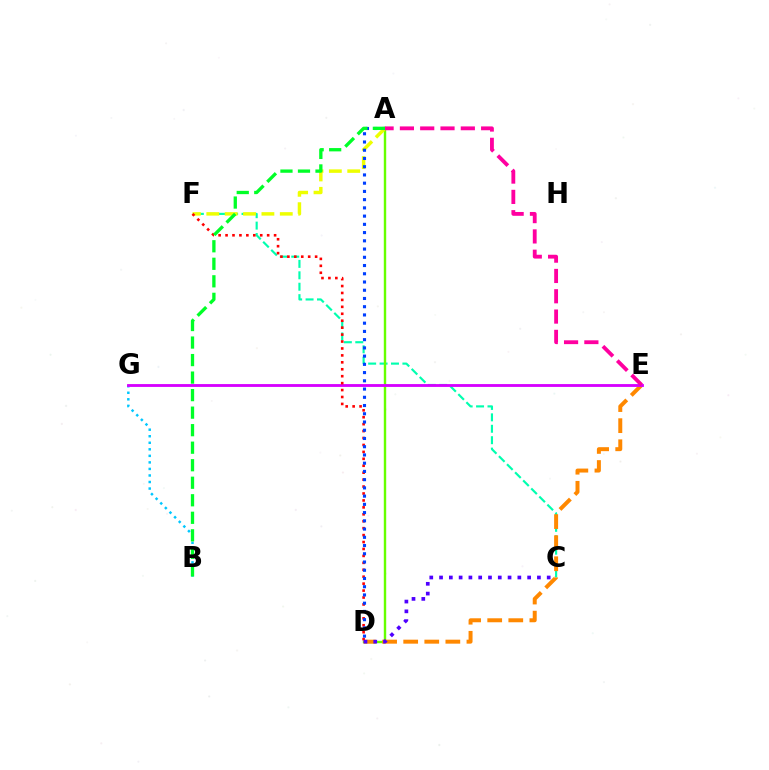{('C', 'F'): [{'color': '#00ffaf', 'line_style': 'dashed', 'thickness': 1.55}], ('A', 'D'): [{'color': '#66ff00', 'line_style': 'solid', 'thickness': 1.73}, {'color': '#003fff', 'line_style': 'dotted', 'thickness': 2.24}], ('A', 'F'): [{'color': '#eeff00', 'line_style': 'dashed', 'thickness': 2.5}], ('D', 'E'): [{'color': '#ff8800', 'line_style': 'dashed', 'thickness': 2.86}], ('B', 'G'): [{'color': '#00c7ff', 'line_style': 'dotted', 'thickness': 1.78}], ('E', 'G'): [{'color': '#d600ff', 'line_style': 'solid', 'thickness': 2.05}], ('D', 'F'): [{'color': '#ff0000', 'line_style': 'dotted', 'thickness': 1.88}], ('A', 'B'): [{'color': '#00ff27', 'line_style': 'dashed', 'thickness': 2.38}], ('C', 'D'): [{'color': '#4f00ff', 'line_style': 'dotted', 'thickness': 2.66}], ('A', 'E'): [{'color': '#ff00a0', 'line_style': 'dashed', 'thickness': 2.76}]}